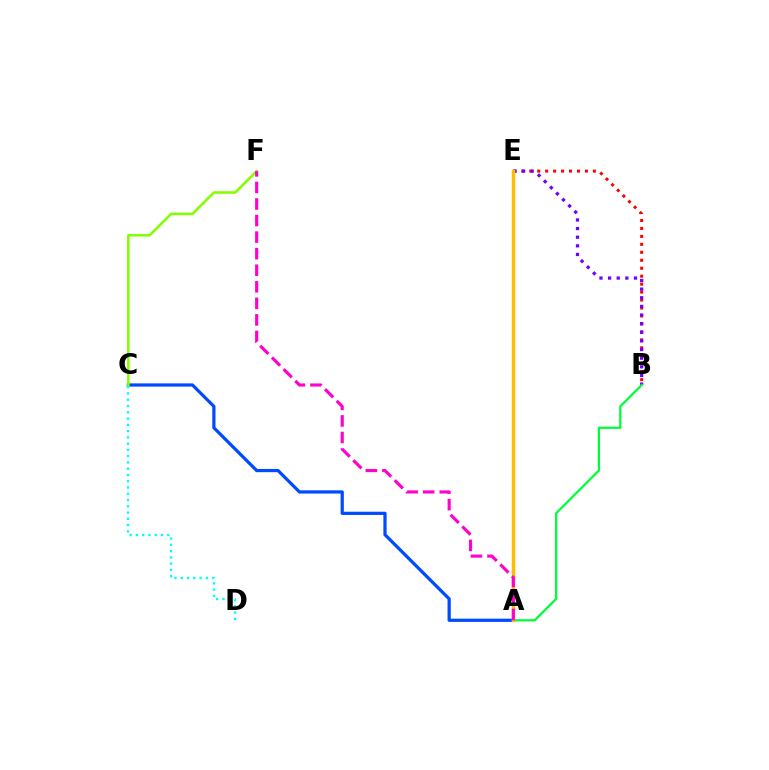{('A', 'C'): [{'color': '#004bff', 'line_style': 'solid', 'thickness': 2.33}], ('C', 'D'): [{'color': '#00fff6', 'line_style': 'dotted', 'thickness': 1.7}], ('B', 'E'): [{'color': '#ff0000', 'line_style': 'dotted', 'thickness': 2.16}, {'color': '#7200ff', 'line_style': 'dotted', 'thickness': 2.35}], ('A', 'B'): [{'color': '#00ff39', 'line_style': 'solid', 'thickness': 1.62}], ('A', 'E'): [{'color': '#ffbd00', 'line_style': 'solid', 'thickness': 2.5}], ('C', 'F'): [{'color': '#84ff00', 'line_style': 'solid', 'thickness': 1.85}], ('A', 'F'): [{'color': '#ff00cf', 'line_style': 'dashed', 'thickness': 2.25}]}